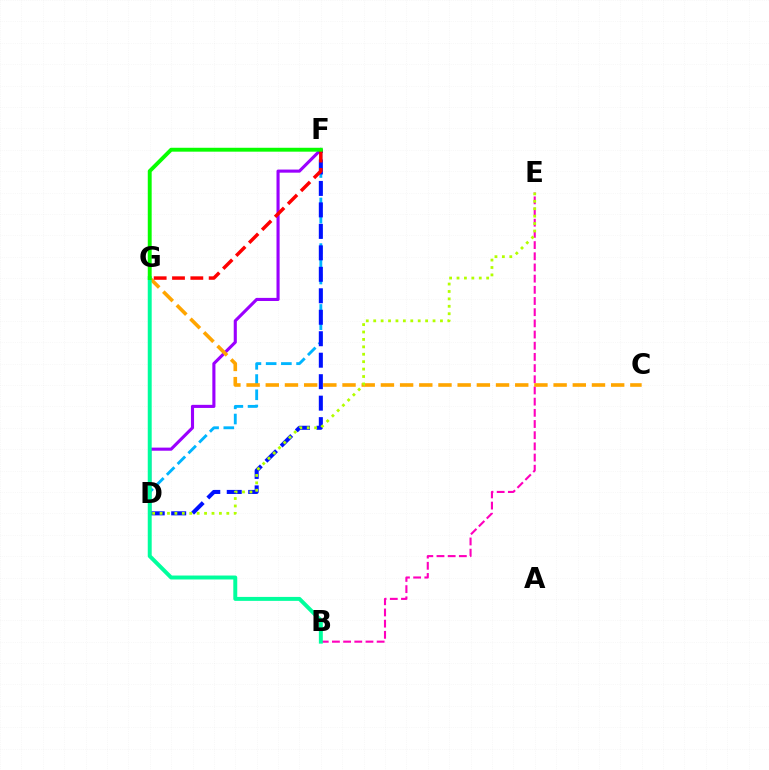{('D', 'F'): [{'color': '#9b00ff', 'line_style': 'solid', 'thickness': 2.24}, {'color': '#00b5ff', 'line_style': 'dashed', 'thickness': 2.07}, {'color': '#0010ff', 'line_style': 'dashed', 'thickness': 2.92}], ('B', 'E'): [{'color': '#ff00bd', 'line_style': 'dashed', 'thickness': 1.52}], ('C', 'G'): [{'color': '#ffa500', 'line_style': 'dashed', 'thickness': 2.61}], ('B', 'G'): [{'color': '#00ff9d', 'line_style': 'solid', 'thickness': 2.84}], ('F', 'G'): [{'color': '#ff0000', 'line_style': 'dashed', 'thickness': 2.49}, {'color': '#08ff00', 'line_style': 'solid', 'thickness': 2.8}], ('D', 'E'): [{'color': '#b3ff00', 'line_style': 'dotted', 'thickness': 2.02}]}